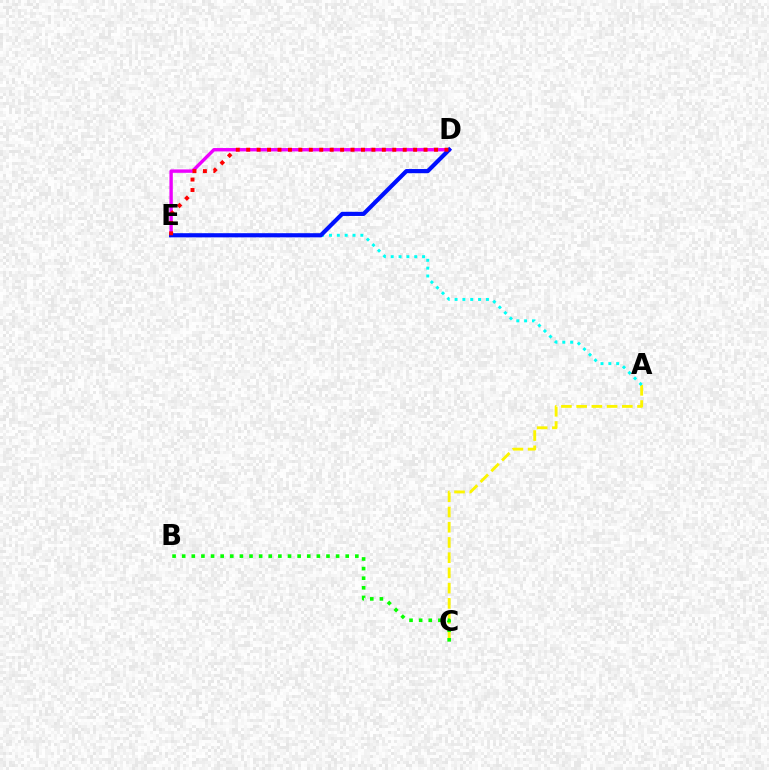{('A', 'C'): [{'color': '#fcf500', 'line_style': 'dashed', 'thickness': 2.07}], ('D', 'E'): [{'color': '#ee00ff', 'line_style': 'solid', 'thickness': 2.44}, {'color': '#0010ff', 'line_style': 'solid', 'thickness': 2.99}, {'color': '#ff0000', 'line_style': 'dotted', 'thickness': 2.83}], ('A', 'E'): [{'color': '#00fff6', 'line_style': 'dotted', 'thickness': 2.13}], ('B', 'C'): [{'color': '#08ff00', 'line_style': 'dotted', 'thickness': 2.61}]}